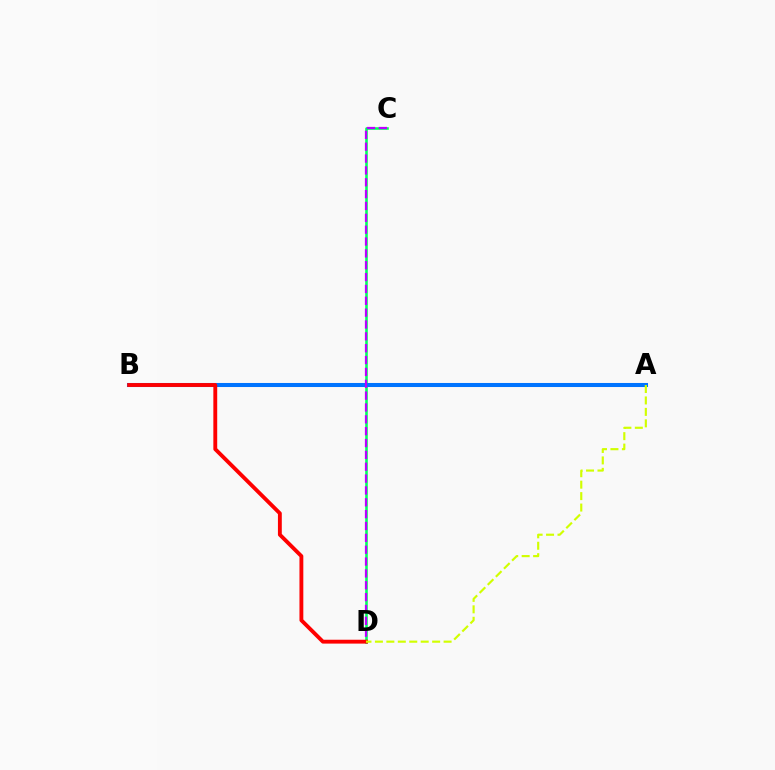{('C', 'D'): [{'color': '#00ff5c', 'line_style': 'solid', 'thickness': 1.87}, {'color': '#b900ff', 'line_style': 'dashed', 'thickness': 1.61}], ('A', 'B'): [{'color': '#0074ff', 'line_style': 'solid', 'thickness': 2.92}], ('B', 'D'): [{'color': '#ff0000', 'line_style': 'solid', 'thickness': 2.78}], ('A', 'D'): [{'color': '#d1ff00', 'line_style': 'dashed', 'thickness': 1.56}]}